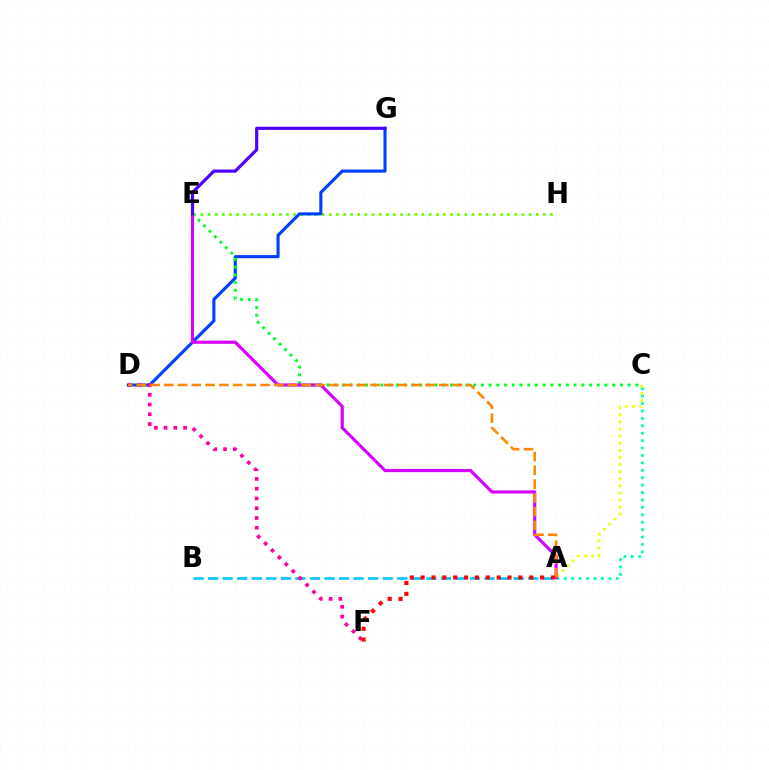{('A', 'C'): [{'color': '#00ffaf', 'line_style': 'dotted', 'thickness': 2.01}, {'color': '#eeff00', 'line_style': 'dotted', 'thickness': 1.93}], ('E', 'H'): [{'color': '#66ff00', 'line_style': 'dotted', 'thickness': 1.94}], ('D', 'G'): [{'color': '#003fff', 'line_style': 'solid', 'thickness': 2.23}], ('C', 'E'): [{'color': '#00ff27', 'line_style': 'dotted', 'thickness': 2.1}], ('A', 'B'): [{'color': '#00c7ff', 'line_style': 'dashed', 'thickness': 1.98}], ('D', 'F'): [{'color': '#ff00a0', 'line_style': 'dotted', 'thickness': 2.65}], ('A', 'E'): [{'color': '#d600ff', 'line_style': 'solid', 'thickness': 2.27}], ('A', 'D'): [{'color': '#ff8800', 'line_style': 'dashed', 'thickness': 1.87}], ('A', 'F'): [{'color': '#ff0000', 'line_style': 'dotted', 'thickness': 2.95}], ('E', 'G'): [{'color': '#4f00ff', 'line_style': 'solid', 'thickness': 2.28}]}